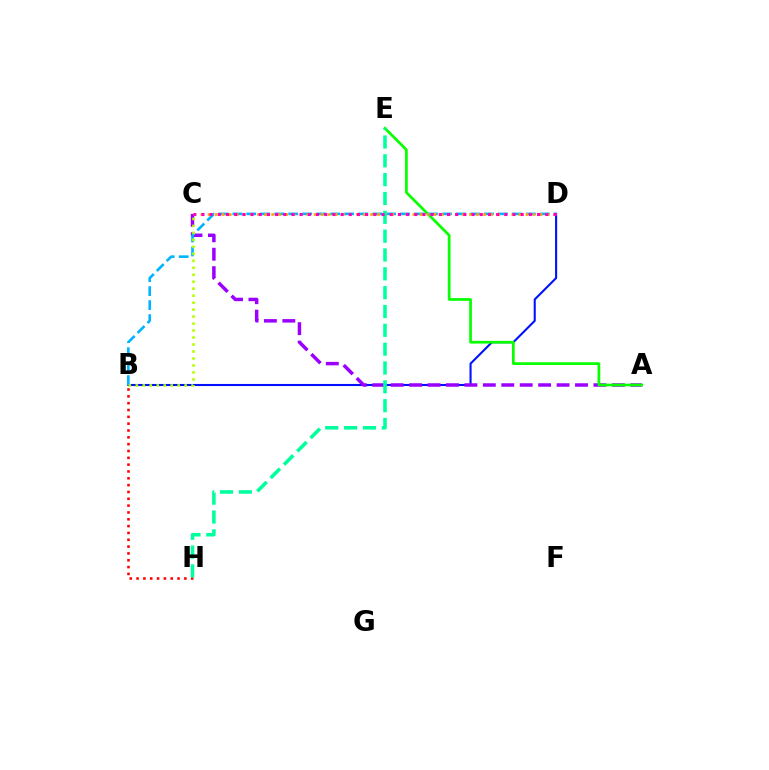{('B', 'D'): [{'color': '#0010ff', 'line_style': 'solid', 'thickness': 1.5}, {'color': '#00b5ff', 'line_style': 'dashed', 'thickness': 1.9}], ('A', 'C'): [{'color': '#9b00ff', 'line_style': 'dashed', 'thickness': 2.5}], ('A', 'E'): [{'color': '#08ff00', 'line_style': 'solid', 'thickness': 1.96}], ('B', 'H'): [{'color': '#ff0000', 'line_style': 'dotted', 'thickness': 1.86}], ('B', 'C'): [{'color': '#b3ff00', 'line_style': 'dotted', 'thickness': 1.9}], ('C', 'D'): [{'color': '#ffa500', 'line_style': 'dotted', 'thickness': 1.92}, {'color': '#ff00bd', 'line_style': 'dotted', 'thickness': 2.22}], ('E', 'H'): [{'color': '#00ff9d', 'line_style': 'dashed', 'thickness': 2.56}]}